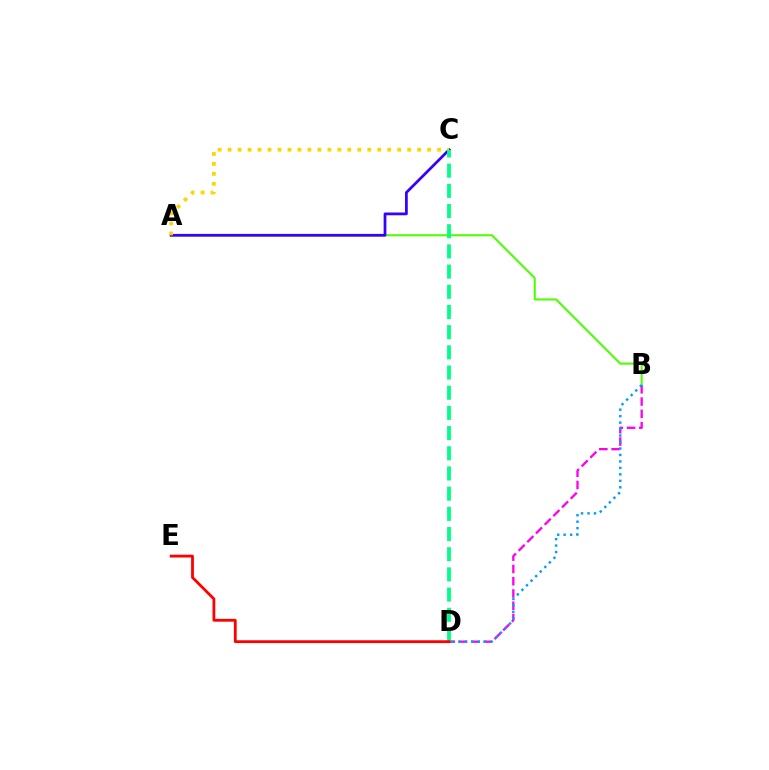{('A', 'B'): [{'color': '#4fff00', 'line_style': 'solid', 'thickness': 1.5}], ('B', 'D'): [{'color': '#ff00ed', 'line_style': 'dashed', 'thickness': 1.67}, {'color': '#009eff', 'line_style': 'dotted', 'thickness': 1.76}], ('A', 'C'): [{'color': '#3700ff', 'line_style': 'solid', 'thickness': 1.99}, {'color': '#ffd500', 'line_style': 'dotted', 'thickness': 2.71}], ('C', 'D'): [{'color': '#00ff86', 'line_style': 'dashed', 'thickness': 2.74}], ('D', 'E'): [{'color': '#ff0000', 'line_style': 'solid', 'thickness': 2.02}]}